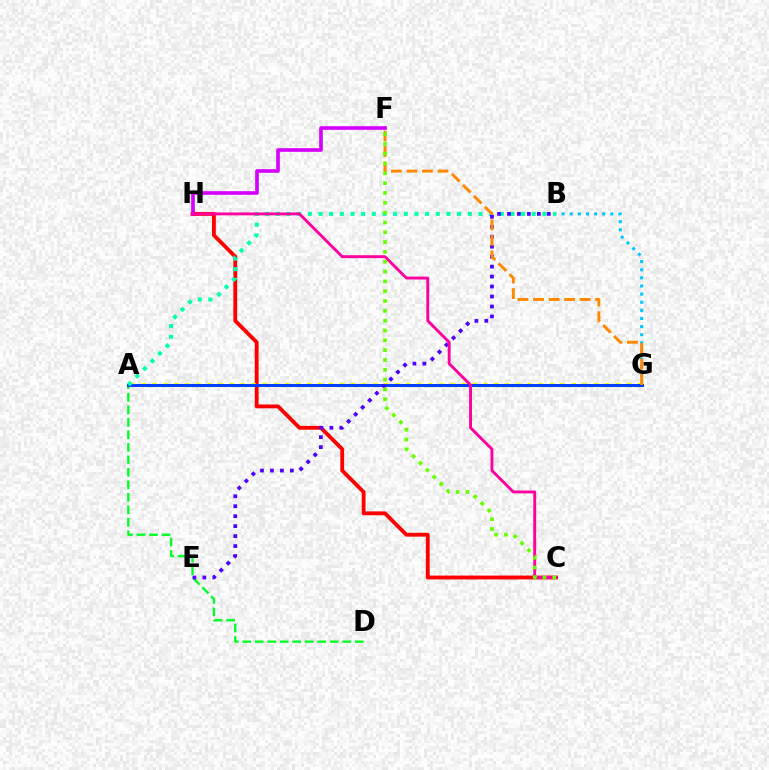{('A', 'D'): [{'color': '#00ff27', 'line_style': 'dashed', 'thickness': 1.7}], ('B', 'G'): [{'color': '#00c7ff', 'line_style': 'dotted', 'thickness': 2.21}], ('C', 'H'): [{'color': '#ff0000', 'line_style': 'solid', 'thickness': 2.77}, {'color': '#ff00a0', 'line_style': 'solid', 'thickness': 2.08}], ('A', 'G'): [{'color': '#eeff00', 'line_style': 'dotted', 'thickness': 3.0}, {'color': '#003fff', 'line_style': 'solid', 'thickness': 2.16}], ('A', 'B'): [{'color': '#00ffaf', 'line_style': 'dotted', 'thickness': 2.9}], ('F', 'H'): [{'color': '#d600ff', 'line_style': 'solid', 'thickness': 2.63}], ('B', 'E'): [{'color': '#4f00ff', 'line_style': 'dotted', 'thickness': 2.71}], ('F', 'G'): [{'color': '#ff8800', 'line_style': 'dashed', 'thickness': 2.11}], ('C', 'F'): [{'color': '#66ff00', 'line_style': 'dotted', 'thickness': 2.67}]}